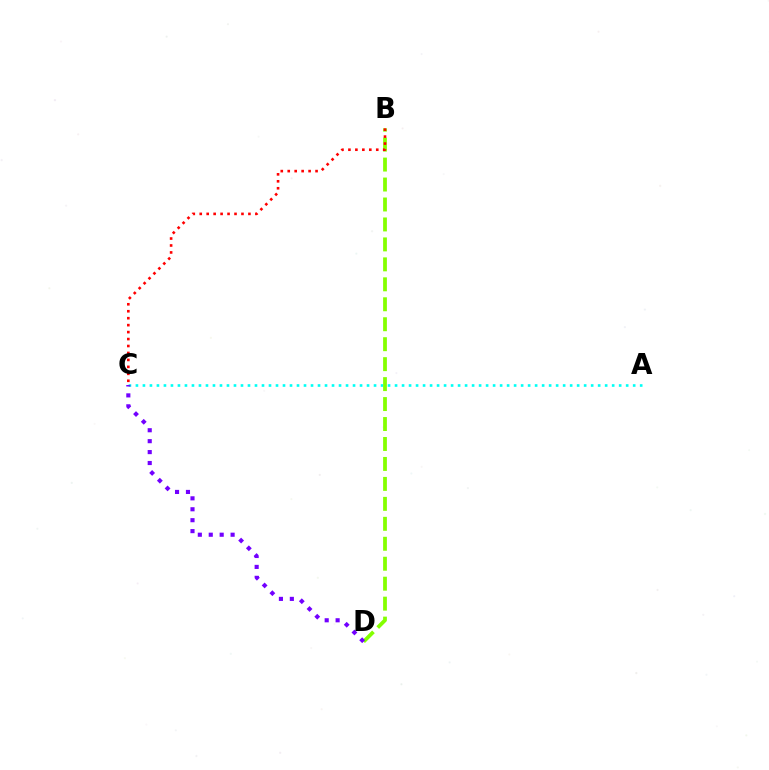{('A', 'C'): [{'color': '#00fff6', 'line_style': 'dotted', 'thickness': 1.9}], ('B', 'D'): [{'color': '#84ff00', 'line_style': 'dashed', 'thickness': 2.71}], ('C', 'D'): [{'color': '#7200ff', 'line_style': 'dotted', 'thickness': 2.97}], ('B', 'C'): [{'color': '#ff0000', 'line_style': 'dotted', 'thickness': 1.89}]}